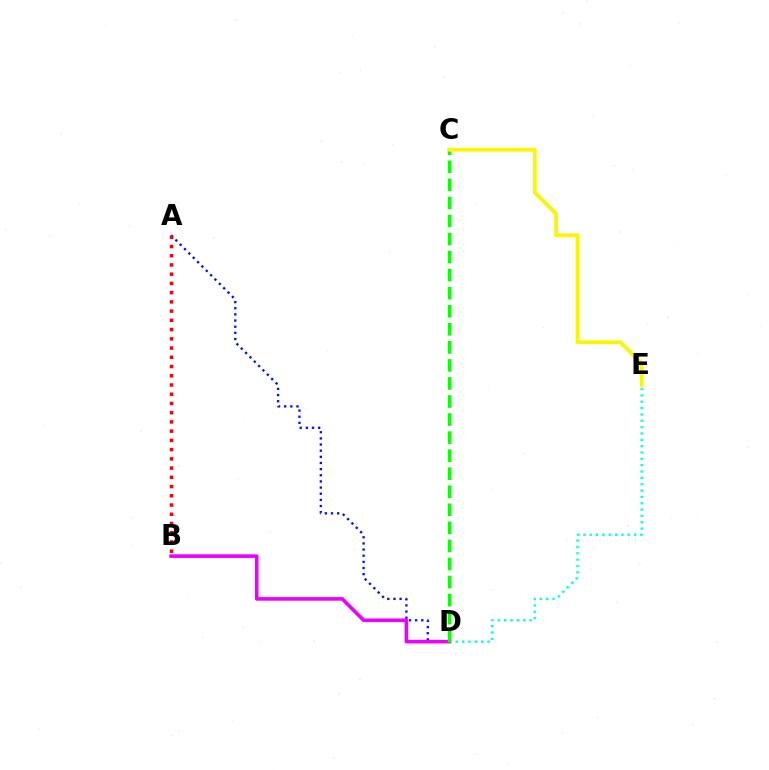{('A', 'D'): [{'color': '#0010ff', 'line_style': 'dotted', 'thickness': 1.67}], ('A', 'B'): [{'color': '#ff0000', 'line_style': 'dotted', 'thickness': 2.51}], ('D', 'E'): [{'color': '#00fff6', 'line_style': 'dotted', 'thickness': 1.72}], ('B', 'D'): [{'color': '#ee00ff', 'line_style': 'solid', 'thickness': 2.61}], ('C', 'D'): [{'color': '#08ff00', 'line_style': 'dashed', 'thickness': 2.45}], ('C', 'E'): [{'color': '#fcf500', 'line_style': 'solid', 'thickness': 2.74}]}